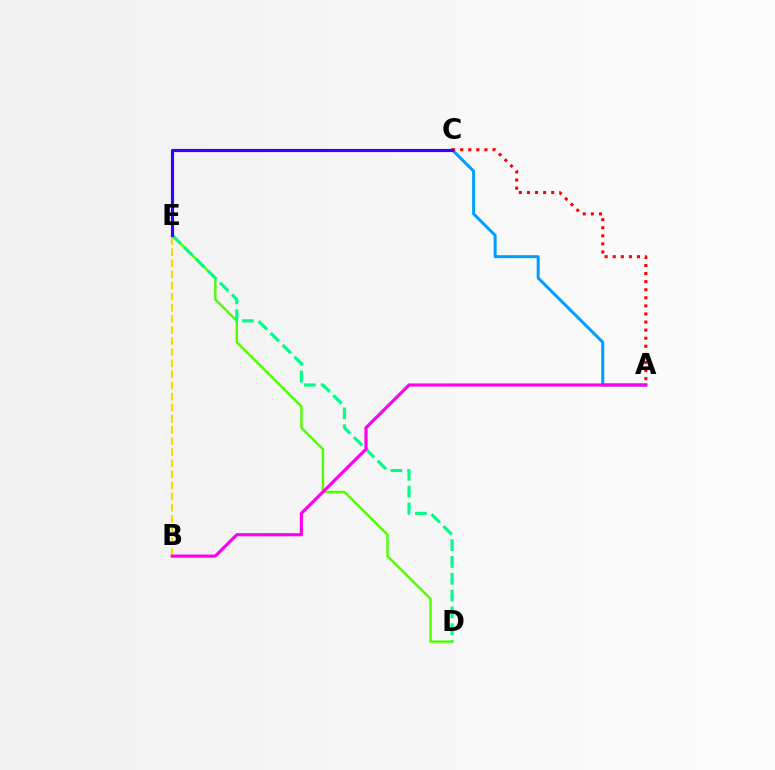{('B', 'E'): [{'color': '#ffd500', 'line_style': 'dashed', 'thickness': 1.51}], ('D', 'E'): [{'color': '#4fff00', 'line_style': 'solid', 'thickness': 1.74}, {'color': '#00ff86', 'line_style': 'dashed', 'thickness': 2.28}], ('A', 'C'): [{'color': '#009eff', 'line_style': 'solid', 'thickness': 2.16}, {'color': '#ff0000', 'line_style': 'dotted', 'thickness': 2.2}], ('A', 'B'): [{'color': '#ff00ed', 'line_style': 'solid', 'thickness': 2.27}], ('C', 'E'): [{'color': '#3700ff', 'line_style': 'solid', 'thickness': 2.26}]}